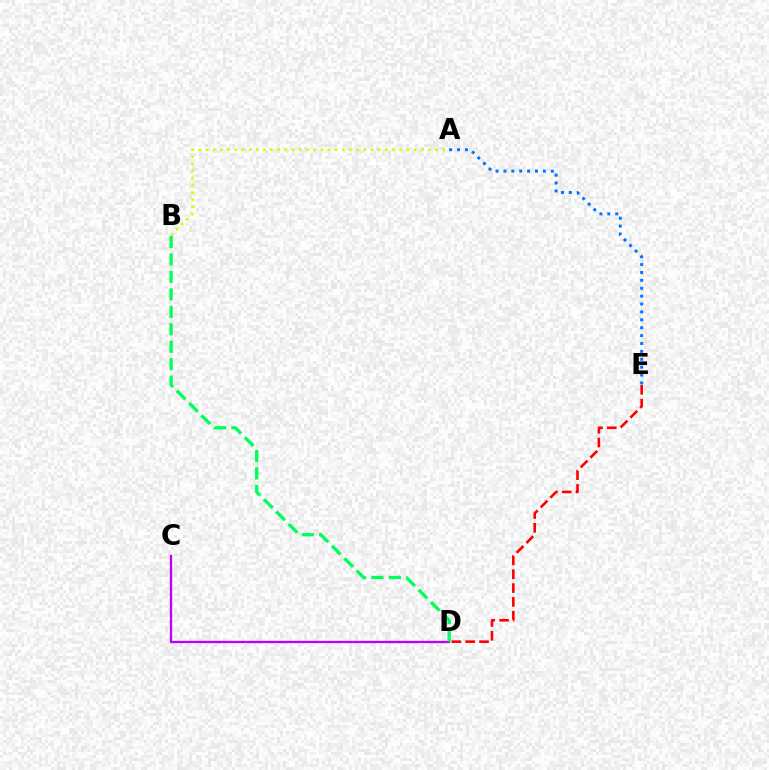{('A', 'B'): [{'color': '#d1ff00', 'line_style': 'dotted', 'thickness': 1.95}], ('D', 'E'): [{'color': '#ff0000', 'line_style': 'dashed', 'thickness': 1.88}], ('C', 'D'): [{'color': '#b900ff', 'line_style': 'solid', 'thickness': 1.66}], ('A', 'E'): [{'color': '#0074ff', 'line_style': 'dotted', 'thickness': 2.14}], ('B', 'D'): [{'color': '#00ff5c', 'line_style': 'dashed', 'thickness': 2.37}]}